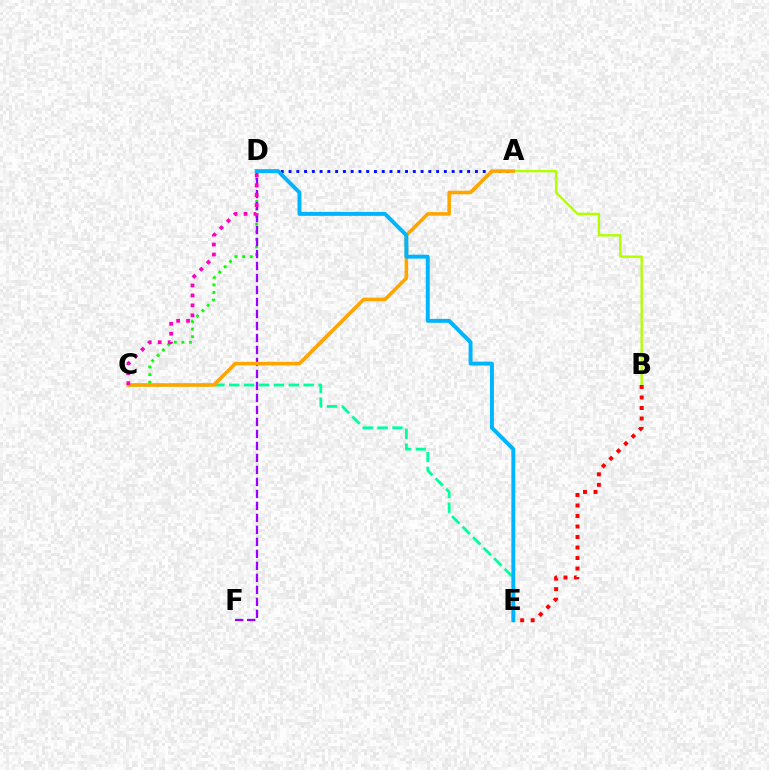{('C', 'D'): [{'color': '#08ff00', 'line_style': 'dotted', 'thickness': 2.06}, {'color': '#ff00bd', 'line_style': 'dotted', 'thickness': 2.7}], ('C', 'E'): [{'color': '#00ff9d', 'line_style': 'dashed', 'thickness': 2.02}], ('D', 'F'): [{'color': '#9b00ff', 'line_style': 'dashed', 'thickness': 1.63}], ('A', 'D'): [{'color': '#0010ff', 'line_style': 'dotted', 'thickness': 2.11}], ('A', 'B'): [{'color': '#b3ff00', 'line_style': 'solid', 'thickness': 1.72}], ('A', 'C'): [{'color': '#ffa500', 'line_style': 'solid', 'thickness': 2.57}], ('D', 'E'): [{'color': '#00b5ff', 'line_style': 'solid', 'thickness': 2.83}], ('B', 'E'): [{'color': '#ff0000', 'line_style': 'dotted', 'thickness': 2.85}]}